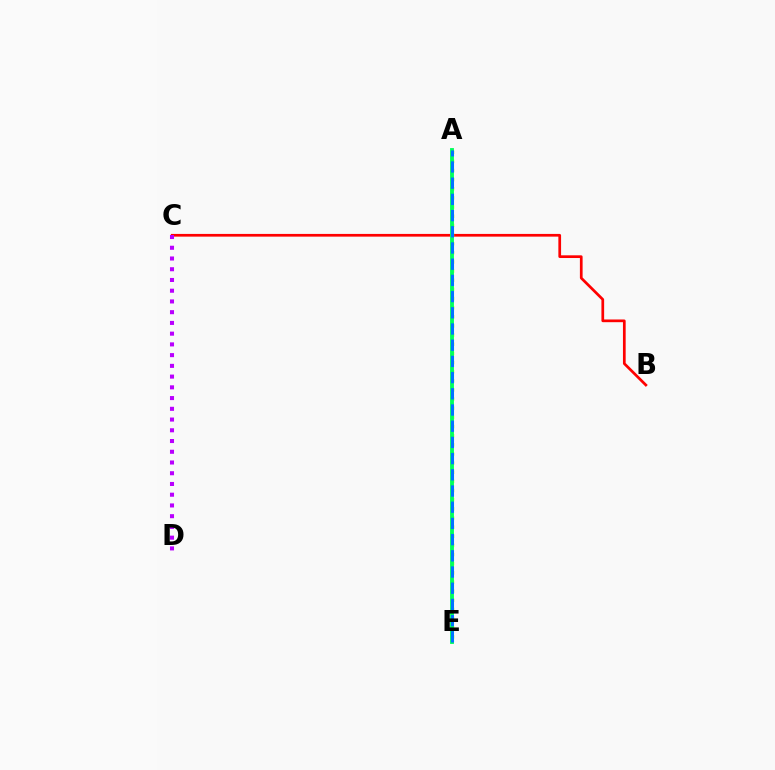{('B', 'C'): [{'color': '#ff0000', 'line_style': 'solid', 'thickness': 1.95}], ('A', 'E'): [{'color': '#d1ff00', 'line_style': 'dotted', 'thickness': 2.48}, {'color': '#00ff5c', 'line_style': 'solid', 'thickness': 2.77}, {'color': '#0074ff', 'line_style': 'dashed', 'thickness': 2.2}], ('C', 'D'): [{'color': '#b900ff', 'line_style': 'dotted', 'thickness': 2.92}]}